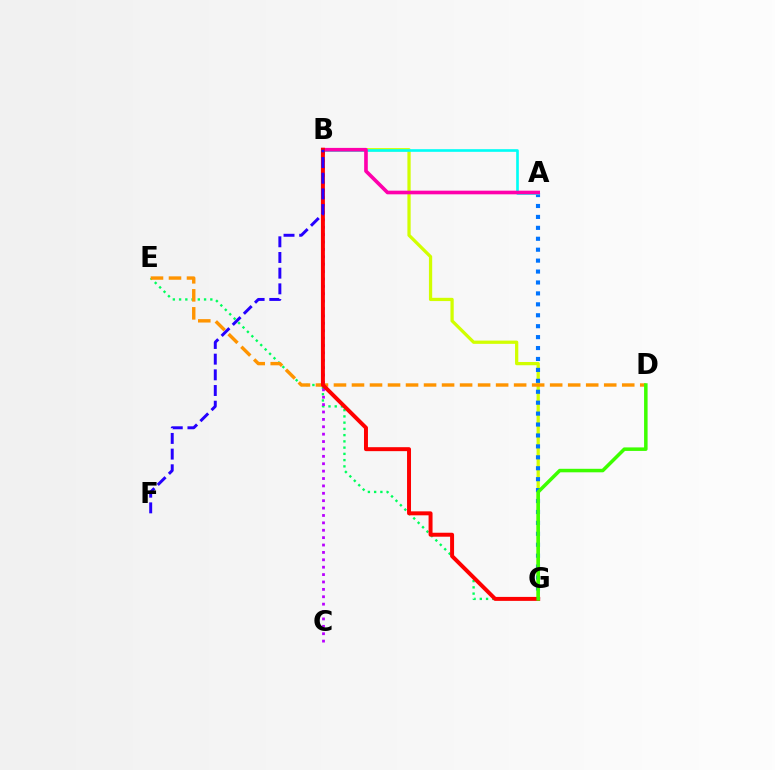{('E', 'G'): [{'color': '#00ff5c', 'line_style': 'dotted', 'thickness': 1.7}], ('B', 'G'): [{'color': '#d1ff00', 'line_style': 'solid', 'thickness': 2.34}, {'color': '#ff0000', 'line_style': 'solid', 'thickness': 2.86}], ('A', 'G'): [{'color': '#0074ff', 'line_style': 'dotted', 'thickness': 2.97}], ('A', 'B'): [{'color': '#00fff6', 'line_style': 'solid', 'thickness': 1.9}, {'color': '#ff00ac', 'line_style': 'solid', 'thickness': 2.62}], ('B', 'C'): [{'color': '#b900ff', 'line_style': 'dotted', 'thickness': 2.01}], ('D', 'E'): [{'color': '#ff9400', 'line_style': 'dashed', 'thickness': 2.45}], ('D', 'G'): [{'color': '#3dff00', 'line_style': 'solid', 'thickness': 2.53}], ('B', 'F'): [{'color': '#2500ff', 'line_style': 'dashed', 'thickness': 2.13}]}